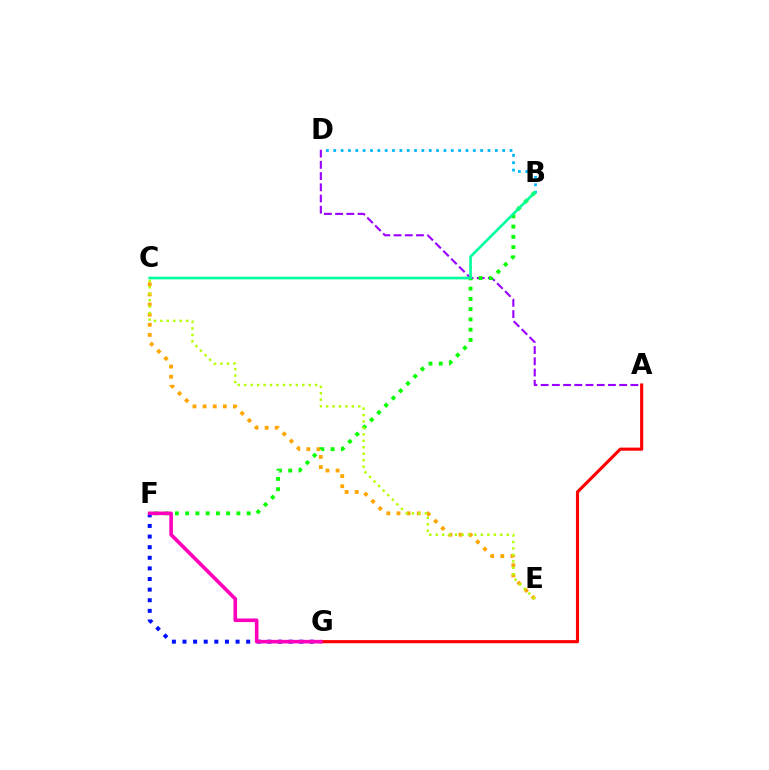{('A', 'D'): [{'color': '#9b00ff', 'line_style': 'dashed', 'thickness': 1.52}], ('F', 'G'): [{'color': '#0010ff', 'line_style': 'dotted', 'thickness': 2.88}, {'color': '#ff00bd', 'line_style': 'solid', 'thickness': 2.6}], ('A', 'G'): [{'color': '#ff0000', 'line_style': 'solid', 'thickness': 2.25}], ('C', 'E'): [{'color': '#ffa500', 'line_style': 'dotted', 'thickness': 2.75}, {'color': '#b3ff00', 'line_style': 'dotted', 'thickness': 1.75}], ('B', 'F'): [{'color': '#08ff00', 'line_style': 'dotted', 'thickness': 2.79}], ('B', 'D'): [{'color': '#00b5ff', 'line_style': 'dotted', 'thickness': 2.0}], ('B', 'C'): [{'color': '#00ff9d', 'line_style': 'solid', 'thickness': 1.91}]}